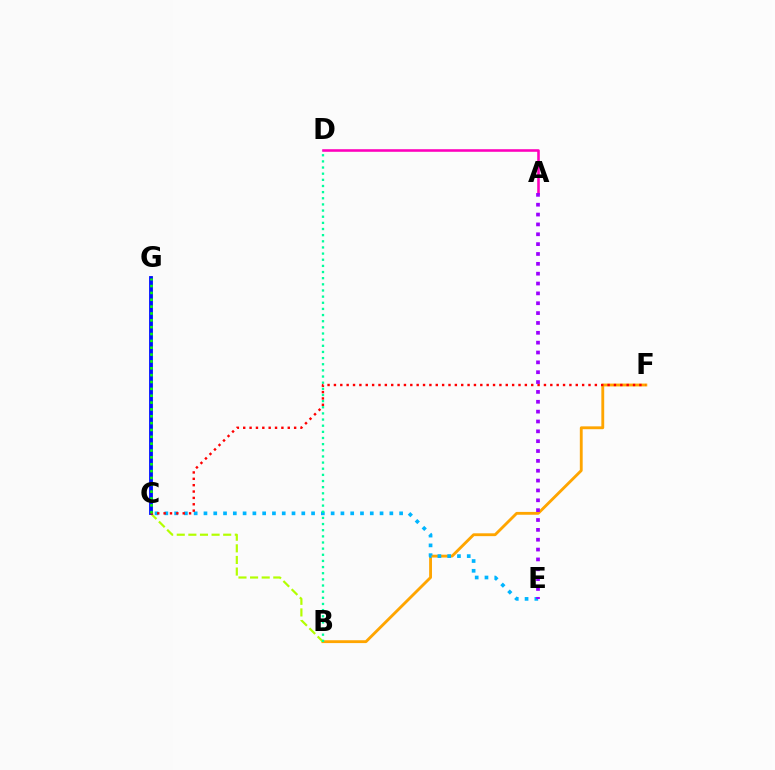{('B', 'F'): [{'color': '#ffa500', 'line_style': 'solid', 'thickness': 2.05}], ('B', 'C'): [{'color': '#b3ff00', 'line_style': 'dashed', 'thickness': 1.58}], ('C', 'E'): [{'color': '#00b5ff', 'line_style': 'dotted', 'thickness': 2.66}], ('C', 'G'): [{'color': '#0010ff', 'line_style': 'solid', 'thickness': 2.75}, {'color': '#08ff00', 'line_style': 'dotted', 'thickness': 1.86}], ('B', 'D'): [{'color': '#00ff9d', 'line_style': 'dotted', 'thickness': 1.67}], ('C', 'F'): [{'color': '#ff0000', 'line_style': 'dotted', 'thickness': 1.73}], ('A', 'D'): [{'color': '#ff00bd', 'line_style': 'solid', 'thickness': 1.86}], ('A', 'E'): [{'color': '#9b00ff', 'line_style': 'dotted', 'thickness': 2.68}]}